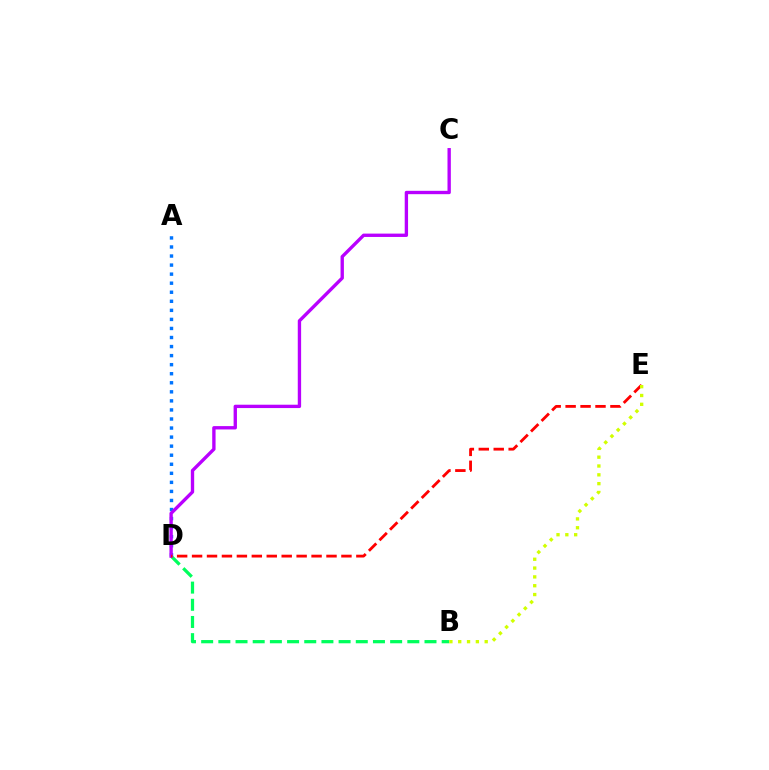{('A', 'D'): [{'color': '#0074ff', 'line_style': 'dotted', 'thickness': 2.46}], ('B', 'D'): [{'color': '#00ff5c', 'line_style': 'dashed', 'thickness': 2.33}], ('C', 'D'): [{'color': '#b900ff', 'line_style': 'solid', 'thickness': 2.41}], ('D', 'E'): [{'color': '#ff0000', 'line_style': 'dashed', 'thickness': 2.03}], ('B', 'E'): [{'color': '#d1ff00', 'line_style': 'dotted', 'thickness': 2.4}]}